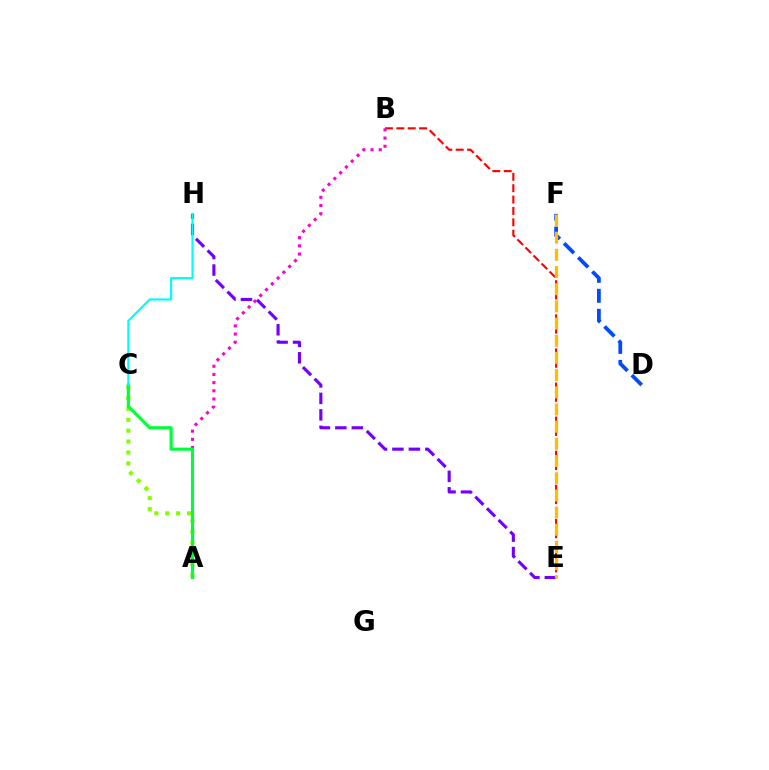{('A', 'C'): [{'color': '#84ff00', 'line_style': 'dotted', 'thickness': 2.96}, {'color': '#00ff39', 'line_style': 'solid', 'thickness': 2.25}], ('D', 'F'): [{'color': '#004bff', 'line_style': 'dashed', 'thickness': 2.72}], ('E', 'H'): [{'color': '#7200ff', 'line_style': 'dashed', 'thickness': 2.24}], ('B', 'E'): [{'color': '#ff0000', 'line_style': 'dashed', 'thickness': 1.54}], ('A', 'B'): [{'color': '#ff00cf', 'line_style': 'dotted', 'thickness': 2.23}], ('E', 'F'): [{'color': '#ffbd00', 'line_style': 'dashed', 'thickness': 2.33}], ('C', 'H'): [{'color': '#00fff6', 'line_style': 'solid', 'thickness': 1.56}]}